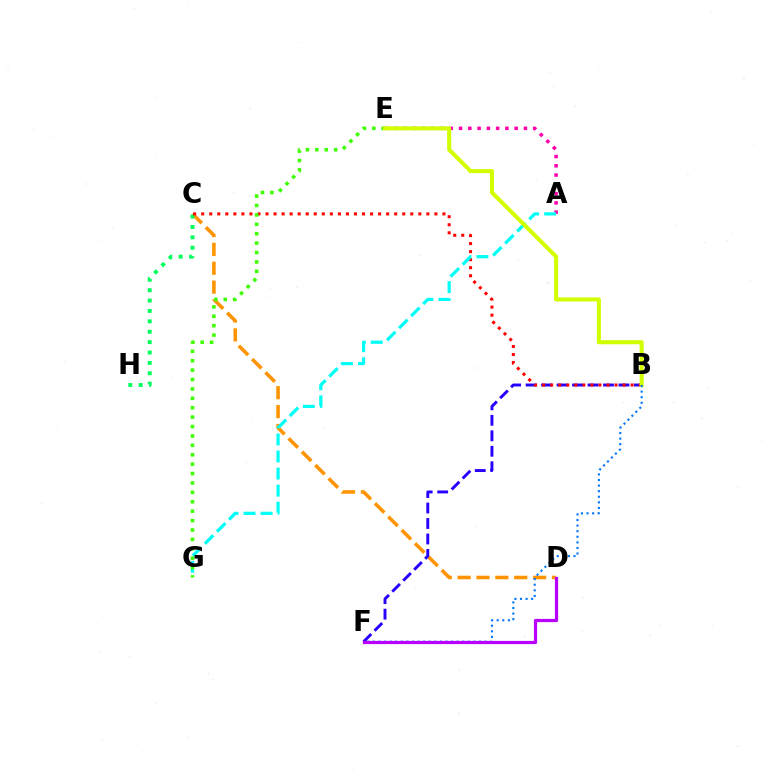{('C', 'D'): [{'color': '#ff9400', 'line_style': 'dashed', 'thickness': 2.56}], ('A', 'E'): [{'color': '#ff00ac', 'line_style': 'dotted', 'thickness': 2.52}], ('C', 'H'): [{'color': '#00ff5c', 'line_style': 'dotted', 'thickness': 2.82}], ('B', 'F'): [{'color': '#2500ff', 'line_style': 'dashed', 'thickness': 2.1}, {'color': '#0074ff', 'line_style': 'dotted', 'thickness': 1.52}], ('B', 'C'): [{'color': '#ff0000', 'line_style': 'dotted', 'thickness': 2.19}], ('A', 'G'): [{'color': '#00fff6', 'line_style': 'dashed', 'thickness': 2.32}], ('E', 'G'): [{'color': '#3dff00', 'line_style': 'dotted', 'thickness': 2.55}], ('B', 'E'): [{'color': '#d1ff00', 'line_style': 'solid', 'thickness': 2.93}], ('D', 'F'): [{'color': '#b900ff', 'line_style': 'solid', 'thickness': 2.31}]}